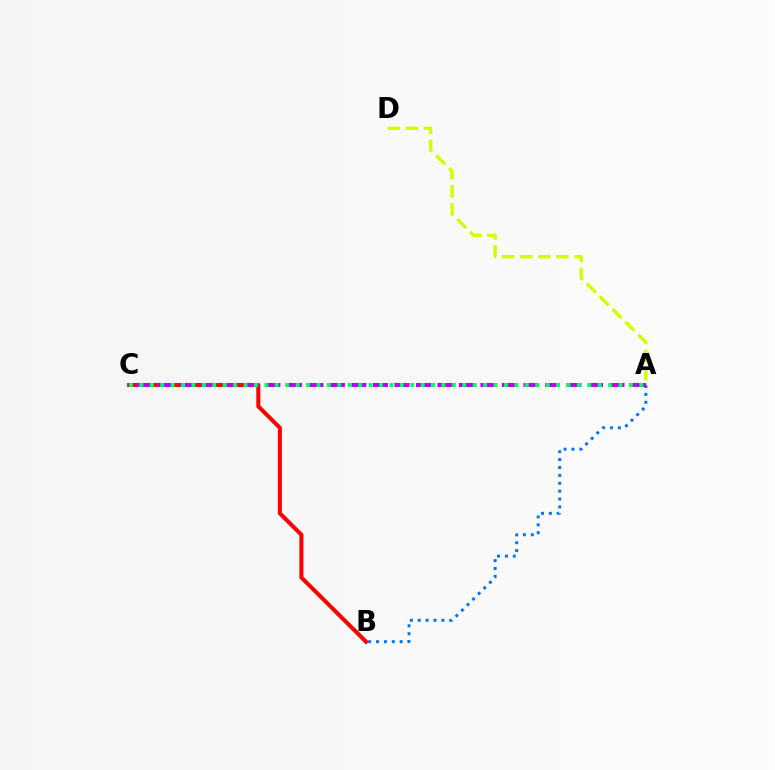{('A', 'D'): [{'color': '#d1ff00', 'line_style': 'dashed', 'thickness': 2.46}], ('A', 'B'): [{'color': '#0074ff', 'line_style': 'dotted', 'thickness': 2.14}], ('B', 'C'): [{'color': '#ff0000', 'line_style': 'solid', 'thickness': 2.92}], ('A', 'C'): [{'color': '#b900ff', 'line_style': 'dashed', 'thickness': 2.92}, {'color': '#00ff5c', 'line_style': 'dotted', 'thickness': 2.83}]}